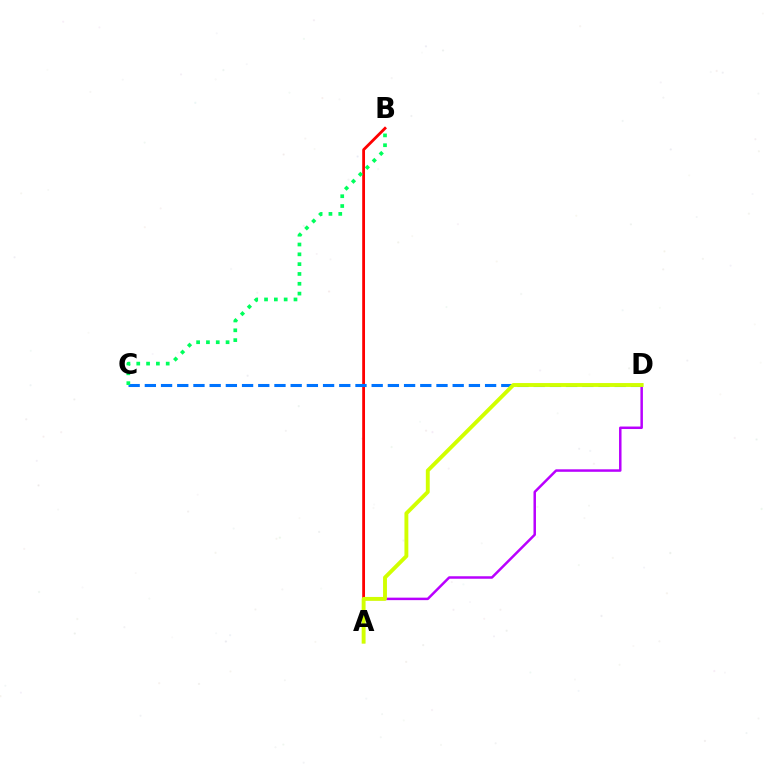{('A', 'B'): [{'color': '#ff0000', 'line_style': 'solid', 'thickness': 2.02}], ('A', 'D'): [{'color': '#b900ff', 'line_style': 'solid', 'thickness': 1.79}, {'color': '#d1ff00', 'line_style': 'solid', 'thickness': 2.8}], ('C', 'D'): [{'color': '#0074ff', 'line_style': 'dashed', 'thickness': 2.2}], ('B', 'C'): [{'color': '#00ff5c', 'line_style': 'dotted', 'thickness': 2.67}]}